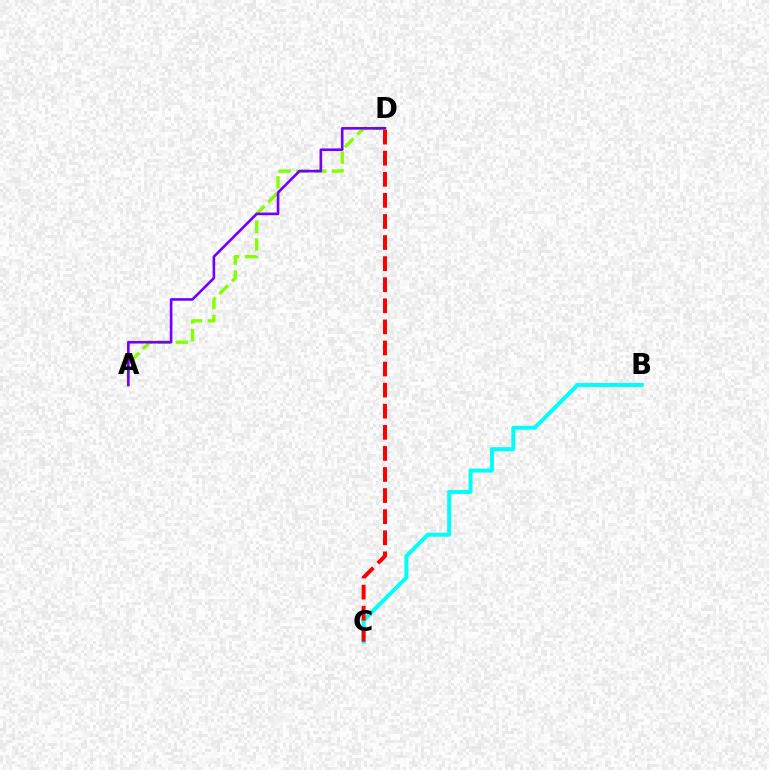{('A', 'D'): [{'color': '#84ff00', 'line_style': 'dashed', 'thickness': 2.41}, {'color': '#7200ff', 'line_style': 'solid', 'thickness': 1.88}], ('B', 'C'): [{'color': '#00fff6', 'line_style': 'solid', 'thickness': 2.85}], ('C', 'D'): [{'color': '#ff0000', 'line_style': 'dashed', 'thickness': 2.86}]}